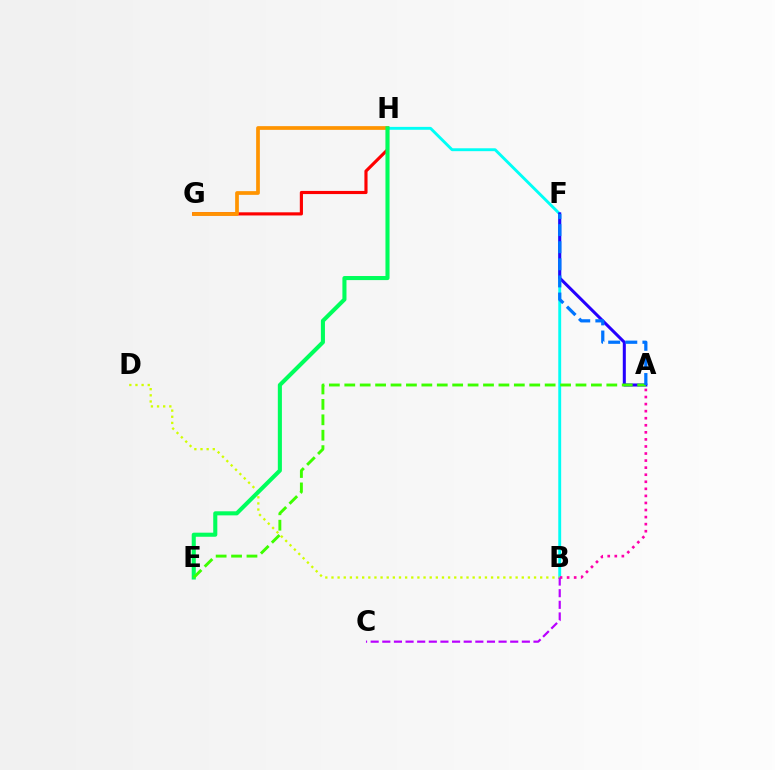{('B', 'H'): [{'color': '#00fff6', 'line_style': 'solid', 'thickness': 2.08}], ('A', 'F'): [{'color': '#2500ff', 'line_style': 'solid', 'thickness': 2.19}, {'color': '#0074ff', 'line_style': 'dashed', 'thickness': 2.32}], ('A', 'B'): [{'color': '#ff00ac', 'line_style': 'dotted', 'thickness': 1.92}], ('G', 'H'): [{'color': '#ff0000', 'line_style': 'solid', 'thickness': 2.26}, {'color': '#ff9400', 'line_style': 'solid', 'thickness': 2.68}], ('B', 'D'): [{'color': '#d1ff00', 'line_style': 'dotted', 'thickness': 1.67}], ('E', 'H'): [{'color': '#00ff5c', 'line_style': 'solid', 'thickness': 2.93}], ('B', 'C'): [{'color': '#b900ff', 'line_style': 'dashed', 'thickness': 1.58}], ('A', 'E'): [{'color': '#3dff00', 'line_style': 'dashed', 'thickness': 2.09}]}